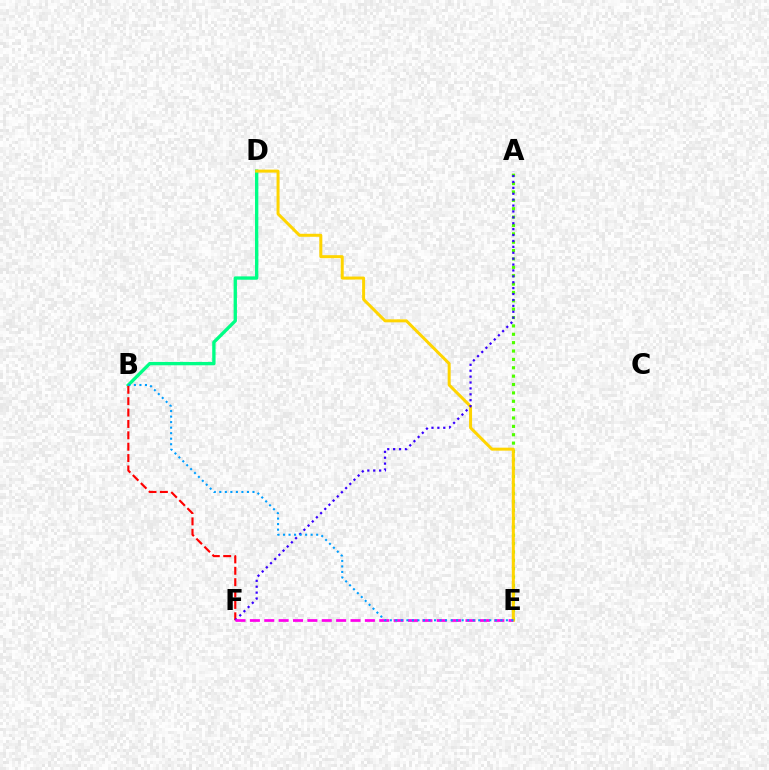{('B', 'D'): [{'color': '#00ff86', 'line_style': 'solid', 'thickness': 2.4}], ('A', 'E'): [{'color': '#4fff00', 'line_style': 'dotted', 'thickness': 2.27}], ('D', 'E'): [{'color': '#ffd500', 'line_style': 'solid', 'thickness': 2.16}], ('B', 'F'): [{'color': '#ff0000', 'line_style': 'dashed', 'thickness': 1.55}], ('A', 'F'): [{'color': '#3700ff', 'line_style': 'dotted', 'thickness': 1.6}], ('E', 'F'): [{'color': '#ff00ed', 'line_style': 'dashed', 'thickness': 1.95}], ('B', 'E'): [{'color': '#009eff', 'line_style': 'dotted', 'thickness': 1.5}]}